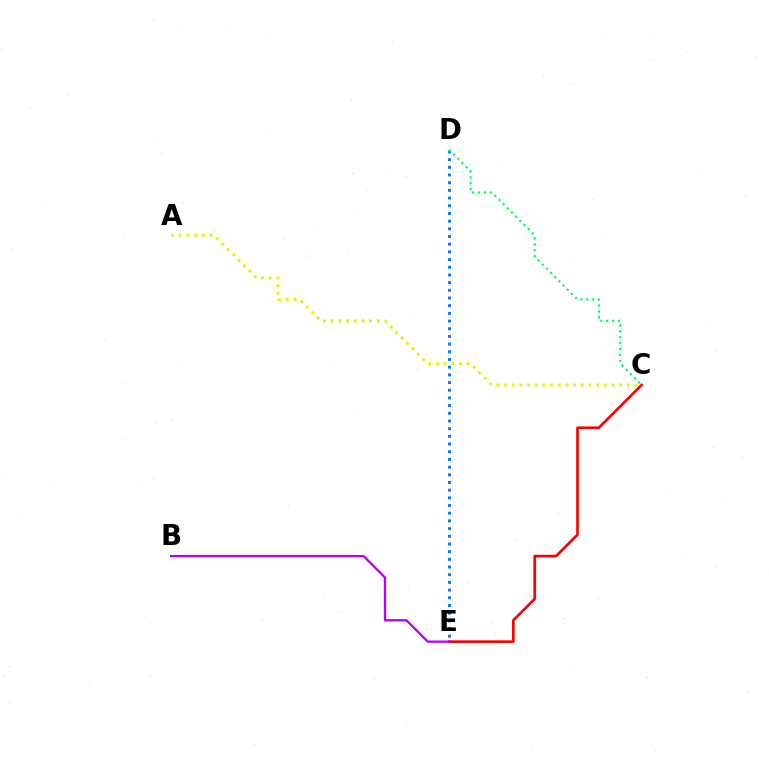{('D', 'E'): [{'color': '#0074ff', 'line_style': 'dotted', 'thickness': 2.09}], ('C', 'E'): [{'color': '#ff0000', 'line_style': 'solid', 'thickness': 1.94}], ('A', 'C'): [{'color': '#d1ff00', 'line_style': 'dotted', 'thickness': 2.09}], ('B', 'E'): [{'color': '#b900ff', 'line_style': 'solid', 'thickness': 1.69}], ('C', 'D'): [{'color': '#00ff5c', 'line_style': 'dotted', 'thickness': 1.6}]}